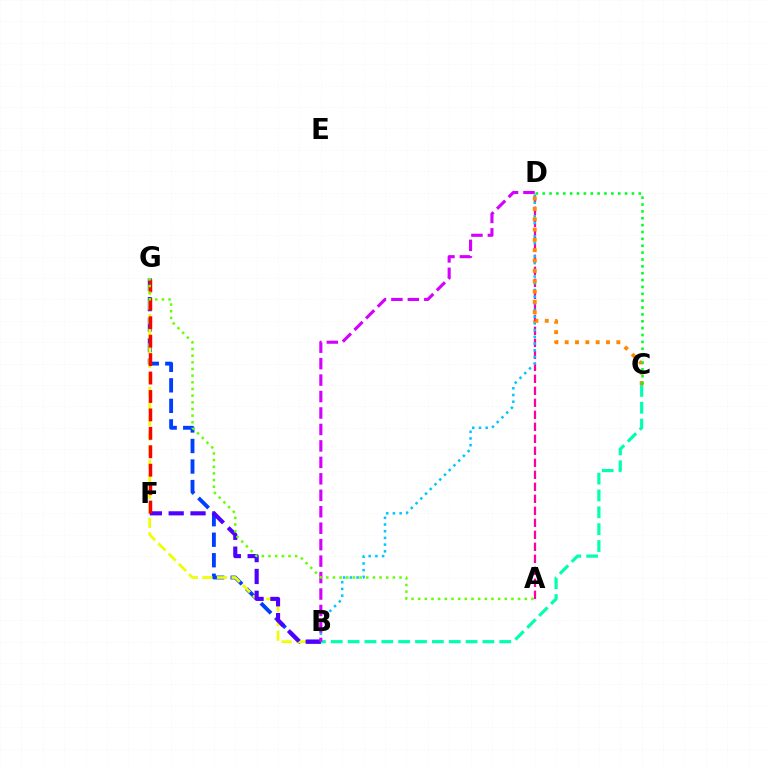{('A', 'D'): [{'color': '#ff00a0', 'line_style': 'dashed', 'thickness': 1.63}], ('B', 'G'): [{'color': '#003fff', 'line_style': 'dashed', 'thickness': 2.79}, {'color': '#eeff00', 'line_style': 'dashed', 'thickness': 1.98}], ('B', 'D'): [{'color': '#00c7ff', 'line_style': 'dotted', 'thickness': 1.82}, {'color': '#d600ff', 'line_style': 'dashed', 'thickness': 2.24}], ('C', 'D'): [{'color': '#ff8800', 'line_style': 'dotted', 'thickness': 2.81}, {'color': '#00ff27', 'line_style': 'dotted', 'thickness': 1.87}], ('B', 'C'): [{'color': '#00ffaf', 'line_style': 'dashed', 'thickness': 2.29}], ('B', 'F'): [{'color': '#4f00ff', 'line_style': 'dashed', 'thickness': 2.97}], ('F', 'G'): [{'color': '#ff0000', 'line_style': 'dashed', 'thickness': 2.5}], ('A', 'G'): [{'color': '#66ff00', 'line_style': 'dotted', 'thickness': 1.81}]}